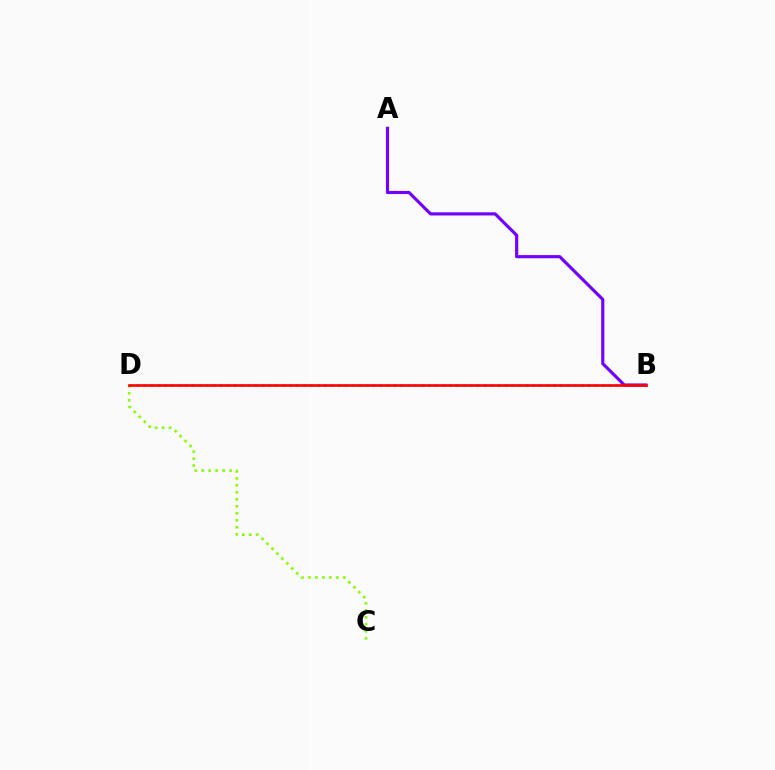{('B', 'D'): [{'color': '#00fff6', 'line_style': 'dotted', 'thickness': 1.89}, {'color': '#ff0000', 'line_style': 'solid', 'thickness': 1.91}], ('A', 'B'): [{'color': '#7200ff', 'line_style': 'solid', 'thickness': 2.26}], ('C', 'D'): [{'color': '#84ff00', 'line_style': 'dotted', 'thickness': 1.9}]}